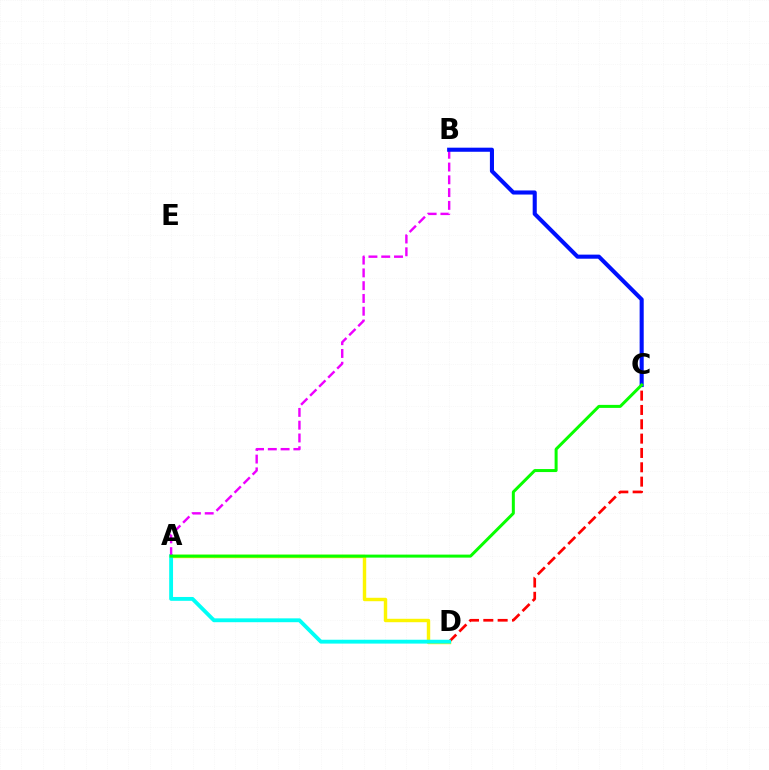{('C', 'D'): [{'color': '#ff0000', 'line_style': 'dashed', 'thickness': 1.95}], ('A', 'D'): [{'color': '#fcf500', 'line_style': 'solid', 'thickness': 2.46}, {'color': '#00fff6', 'line_style': 'solid', 'thickness': 2.77}], ('A', 'B'): [{'color': '#ee00ff', 'line_style': 'dashed', 'thickness': 1.74}], ('B', 'C'): [{'color': '#0010ff', 'line_style': 'solid', 'thickness': 2.94}], ('A', 'C'): [{'color': '#08ff00', 'line_style': 'solid', 'thickness': 2.16}]}